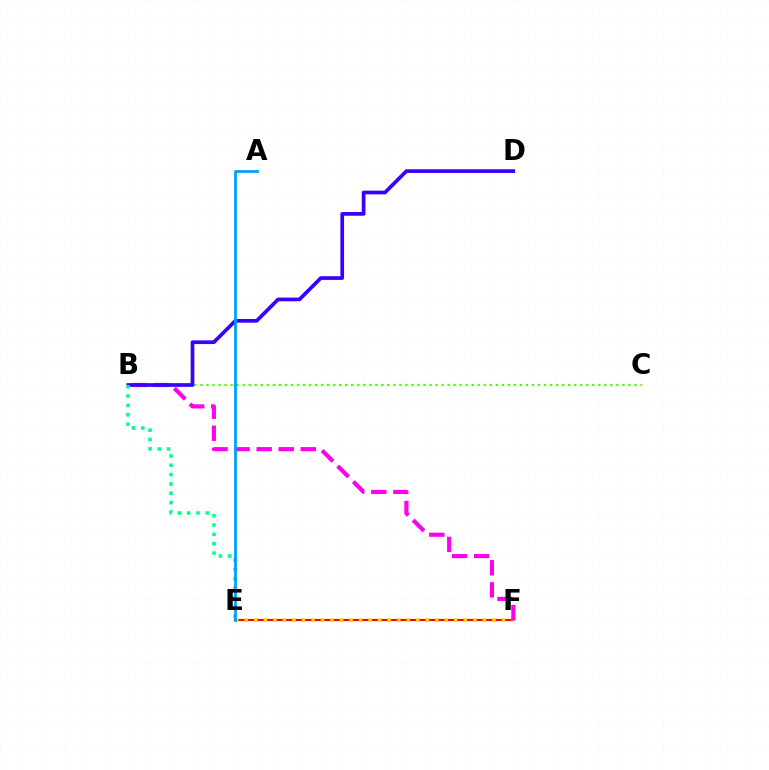{('E', 'F'): [{'color': '#ff0000', 'line_style': 'solid', 'thickness': 1.52}, {'color': '#ffd500', 'line_style': 'dotted', 'thickness': 2.59}], ('B', 'F'): [{'color': '#ff00ed', 'line_style': 'dashed', 'thickness': 3.0}], ('B', 'C'): [{'color': '#4fff00', 'line_style': 'dotted', 'thickness': 1.64}], ('B', 'D'): [{'color': '#3700ff', 'line_style': 'solid', 'thickness': 2.66}], ('B', 'E'): [{'color': '#00ff86', 'line_style': 'dotted', 'thickness': 2.54}], ('A', 'E'): [{'color': '#009eff', 'line_style': 'solid', 'thickness': 1.98}]}